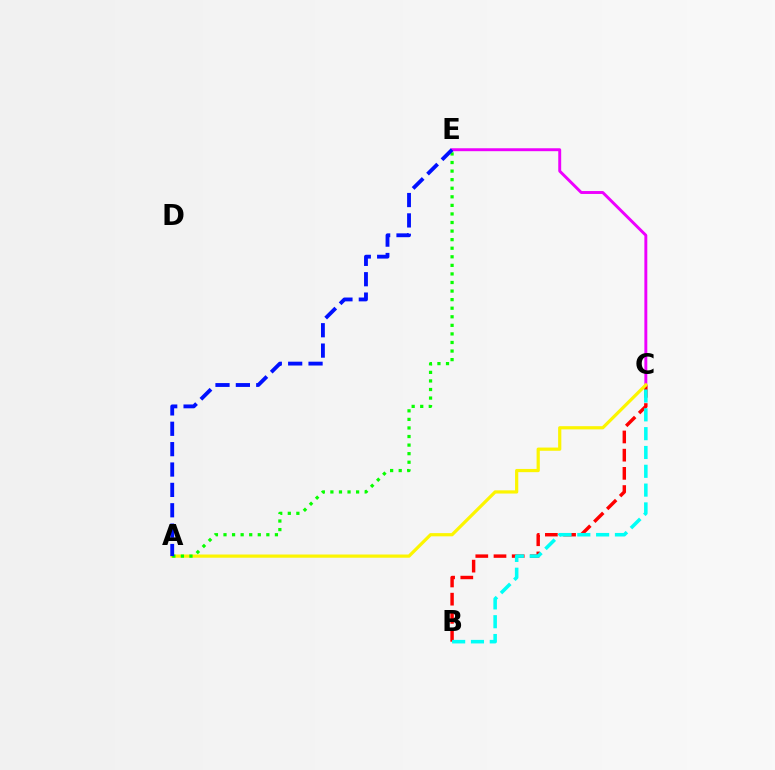{('B', 'C'): [{'color': '#ff0000', 'line_style': 'dashed', 'thickness': 2.47}, {'color': '#00fff6', 'line_style': 'dashed', 'thickness': 2.56}], ('C', 'E'): [{'color': '#ee00ff', 'line_style': 'solid', 'thickness': 2.11}], ('A', 'C'): [{'color': '#fcf500', 'line_style': 'solid', 'thickness': 2.31}], ('A', 'E'): [{'color': '#08ff00', 'line_style': 'dotted', 'thickness': 2.33}, {'color': '#0010ff', 'line_style': 'dashed', 'thickness': 2.77}]}